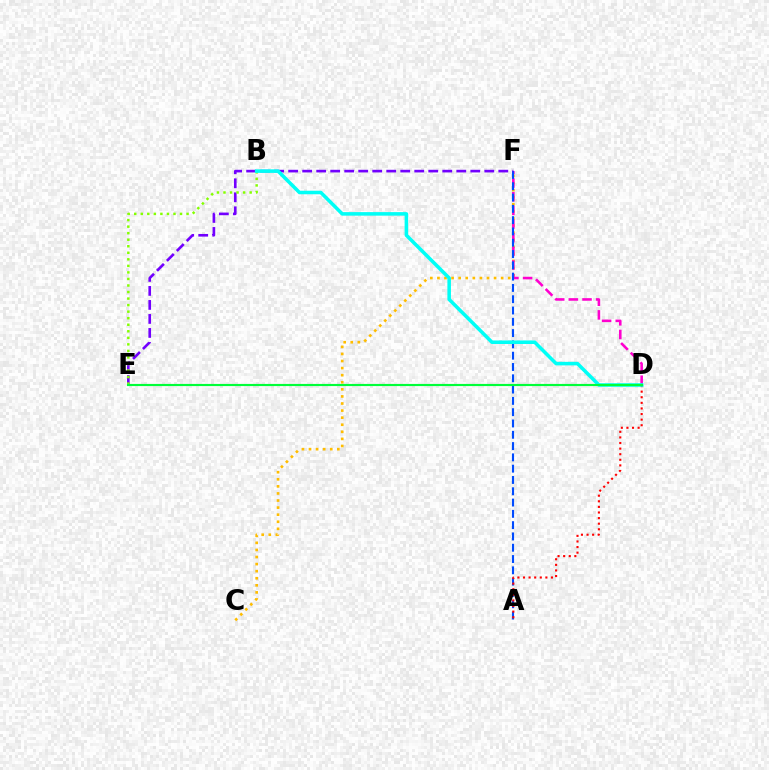{('C', 'F'): [{'color': '#ffbd00', 'line_style': 'dotted', 'thickness': 1.92}], ('D', 'F'): [{'color': '#ff00cf', 'line_style': 'dashed', 'thickness': 1.86}], ('A', 'F'): [{'color': '#004bff', 'line_style': 'dashed', 'thickness': 1.53}], ('E', 'F'): [{'color': '#7200ff', 'line_style': 'dashed', 'thickness': 1.9}], ('A', 'D'): [{'color': '#ff0000', 'line_style': 'dotted', 'thickness': 1.52}], ('B', 'E'): [{'color': '#84ff00', 'line_style': 'dotted', 'thickness': 1.78}], ('B', 'D'): [{'color': '#00fff6', 'line_style': 'solid', 'thickness': 2.55}], ('D', 'E'): [{'color': '#00ff39', 'line_style': 'solid', 'thickness': 1.55}]}